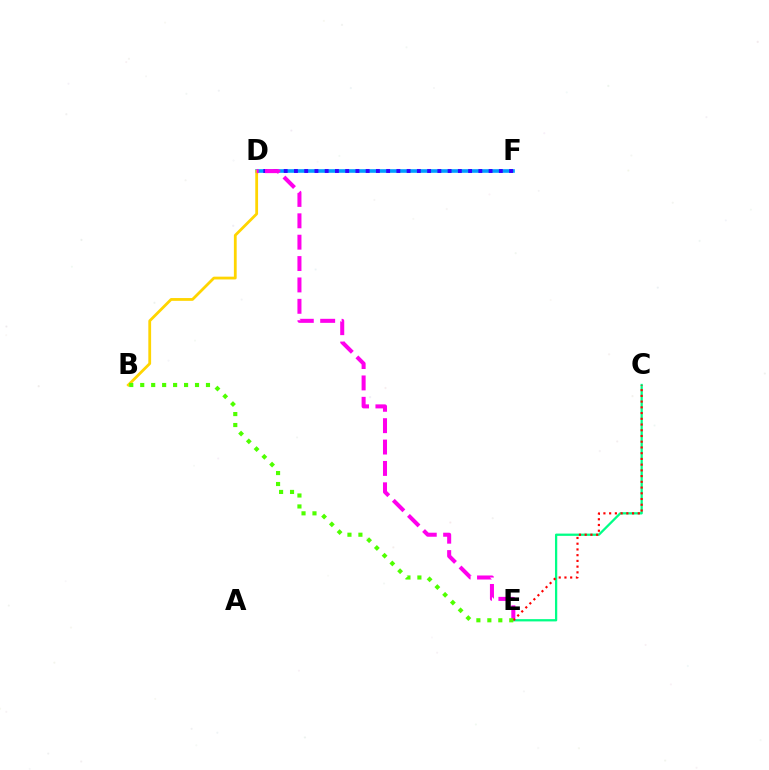{('D', 'F'): [{'color': '#009eff', 'line_style': 'solid', 'thickness': 2.6}, {'color': '#3700ff', 'line_style': 'dotted', 'thickness': 2.78}], ('C', 'E'): [{'color': '#00ff86', 'line_style': 'solid', 'thickness': 1.64}, {'color': '#ff0000', 'line_style': 'dotted', 'thickness': 1.56}], ('B', 'D'): [{'color': '#ffd500', 'line_style': 'solid', 'thickness': 2.01}], ('D', 'E'): [{'color': '#ff00ed', 'line_style': 'dashed', 'thickness': 2.9}], ('B', 'E'): [{'color': '#4fff00', 'line_style': 'dotted', 'thickness': 2.98}]}